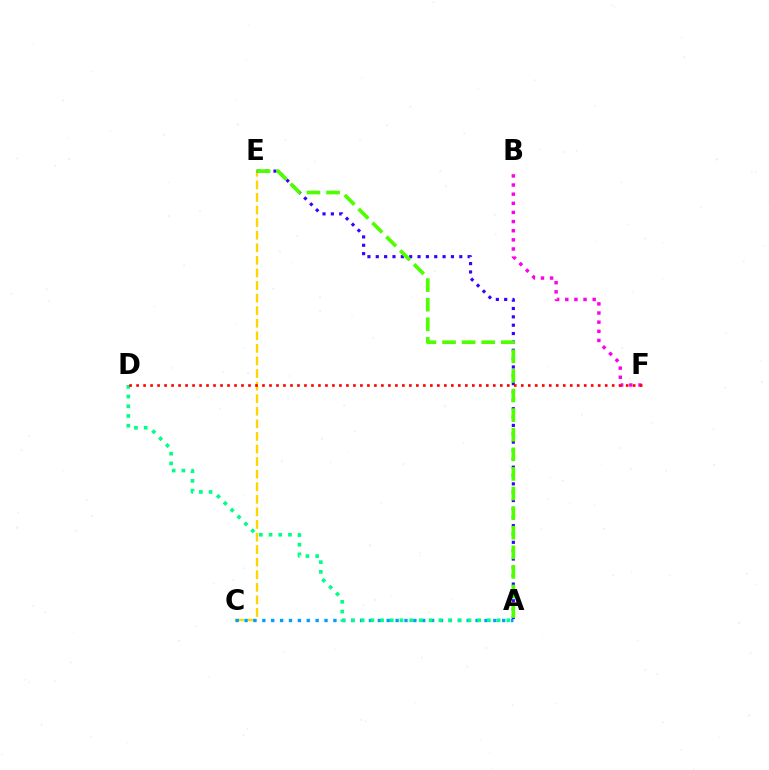{('C', 'E'): [{'color': '#ffd500', 'line_style': 'dashed', 'thickness': 1.71}], ('B', 'F'): [{'color': '#ff00ed', 'line_style': 'dotted', 'thickness': 2.48}], ('A', 'E'): [{'color': '#3700ff', 'line_style': 'dotted', 'thickness': 2.27}, {'color': '#4fff00', 'line_style': 'dashed', 'thickness': 2.66}], ('A', 'C'): [{'color': '#009eff', 'line_style': 'dotted', 'thickness': 2.41}], ('A', 'D'): [{'color': '#00ff86', 'line_style': 'dotted', 'thickness': 2.64}], ('D', 'F'): [{'color': '#ff0000', 'line_style': 'dotted', 'thickness': 1.9}]}